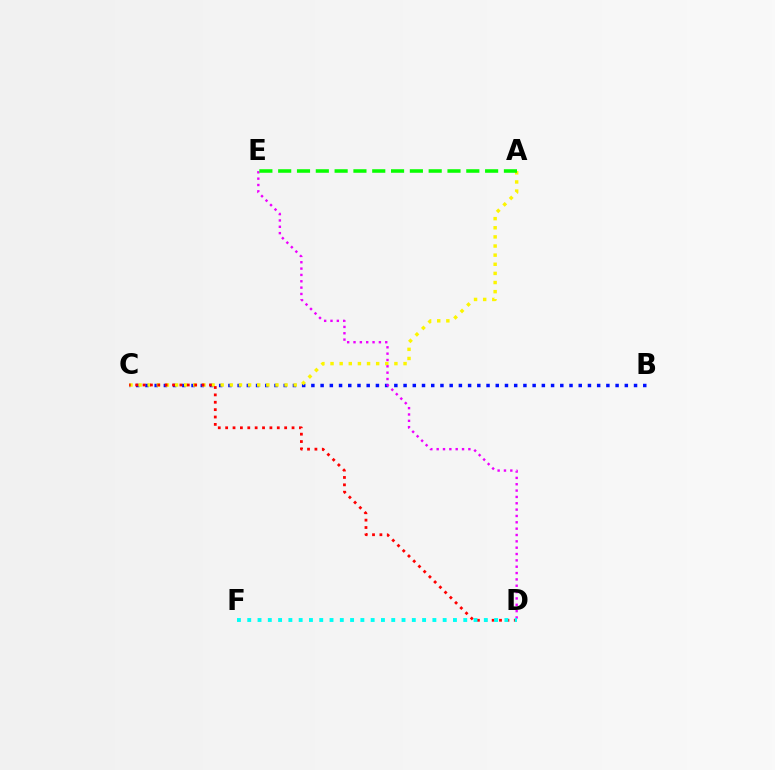{('B', 'C'): [{'color': '#0010ff', 'line_style': 'dotted', 'thickness': 2.5}], ('A', 'C'): [{'color': '#fcf500', 'line_style': 'dotted', 'thickness': 2.48}], ('C', 'D'): [{'color': '#ff0000', 'line_style': 'dotted', 'thickness': 2.0}], ('D', 'E'): [{'color': '#ee00ff', 'line_style': 'dotted', 'thickness': 1.72}], ('A', 'E'): [{'color': '#08ff00', 'line_style': 'dashed', 'thickness': 2.56}], ('D', 'F'): [{'color': '#00fff6', 'line_style': 'dotted', 'thickness': 2.79}]}